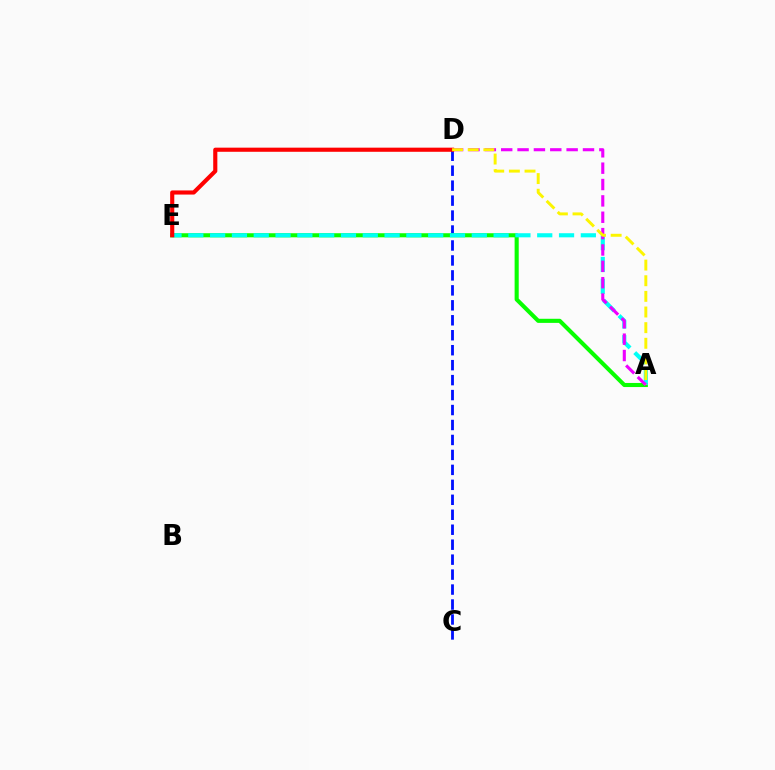{('C', 'D'): [{'color': '#0010ff', 'line_style': 'dashed', 'thickness': 2.03}], ('A', 'E'): [{'color': '#08ff00', 'line_style': 'solid', 'thickness': 2.95}, {'color': '#00fff6', 'line_style': 'dashed', 'thickness': 2.96}], ('A', 'D'): [{'color': '#ee00ff', 'line_style': 'dashed', 'thickness': 2.22}, {'color': '#fcf500', 'line_style': 'dashed', 'thickness': 2.13}], ('D', 'E'): [{'color': '#ff0000', 'line_style': 'solid', 'thickness': 2.97}]}